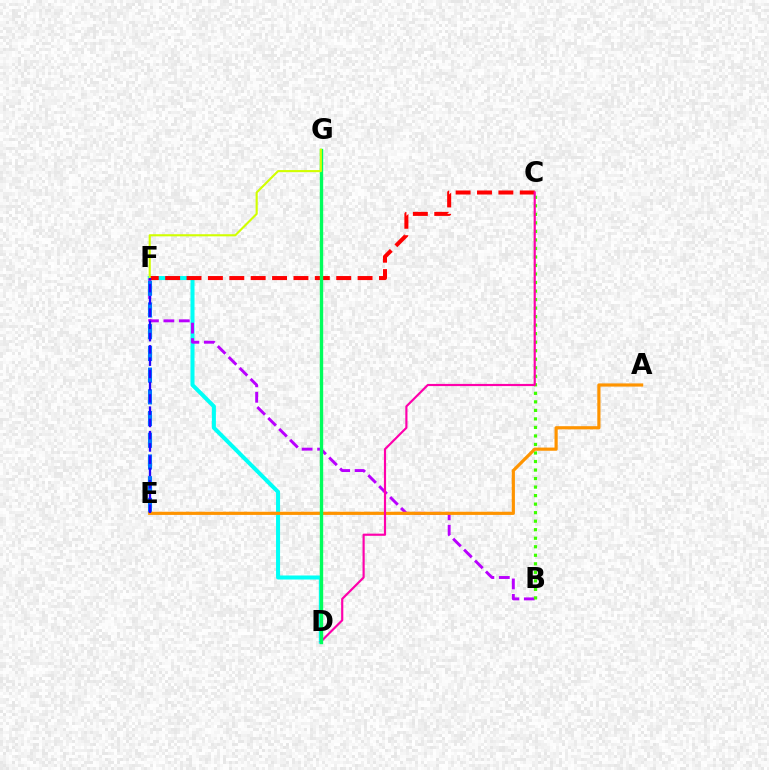{('D', 'F'): [{'color': '#00fff6', 'line_style': 'solid', 'thickness': 2.9}], ('B', 'F'): [{'color': '#b900ff', 'line_style': 'dashed', 'thickness': 2.1}], ('E', 'F'): [{'color': '#0074ff', 'line_style': 'dashed', 'thickness': 2.95}, {'color': '#2500ff', 'line_style': 'dashed', 'thickness': 1.67}], ('B', 'C'): [{'color': '#3dff00', 'line_style': 'dotted', 'thickness': 2.32}], ('A', 'E'): [{'color': '#ff9400', 'line_style': 'solid', 'thickness': 2.29}], ('C', 'F'): [{'color': '#ff0000', 'line_style': 'dashed', 'thickness': 2.9}], ('C', 'D'): [{'color': '#ff00ac', 'line_style': 'solid', 'thickness': 1.56}], ('D', 'G'): [{'color': '#00ff5c', 'line_style': 'solid', 'thickness': 2.43}], ('F', 'G'): [{'color': '#d1ff00', 'line_style': 'solid', 'thickness': 1.53}]}